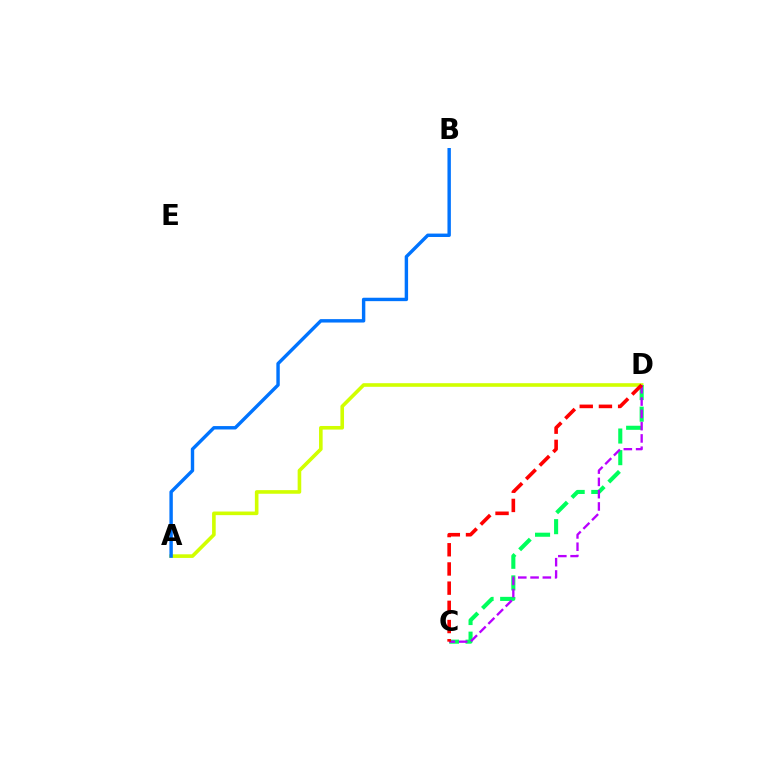{('A', 'D'): [{'color': '#d1ff00', 'line_style': 'solid', 'thickness': 2.6}], ('A', 'B'): [{'color': '#0074ff', 'line_style': 'solid', 'thickness': 2.45}], ('C', 'D'): [{'color': '#00ff5c', 'line_style': 'dashed', 'thickness': 2.94}, {'color': '#b900ff', 'line_style': 'dashed', 'thickness': 1.67}, {'color': '#ff0000', 'line_style': 'dashed', 'thickness': 2.61}]}